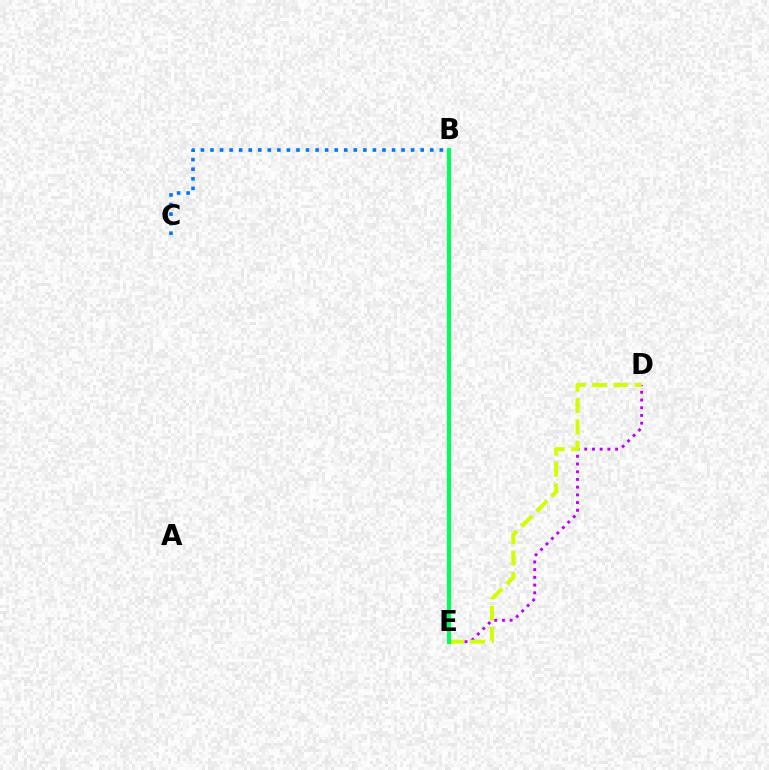{('B', 'E'): [{'color': '#ff0000', 'line_style': 'dotted', 'thickness': 1.59}, {'color': '#00ff5c', 'line_style': 'solid', 'thickness': 2.97}], ('B', 'C'): [{'color': '#0074ff', 'line_style': 'dotted', 'thickness': 2.6}], ('D', 'E'): [{'color': '#b900ff', 'line_style': 'dotted', 'thickness': 2.09}, {'color': '#d1ff00', 'line_style': 'dashed', 'thickness': 2.89}]}